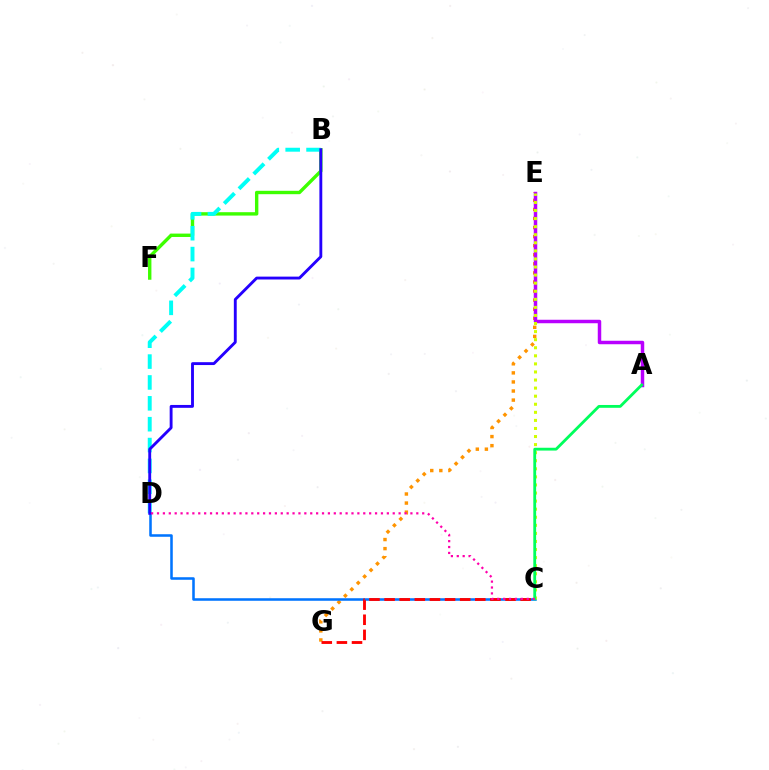{('B', 'F'): [{'color': '#3dff00', 'line_style': 'solid', 'thickness': 2.44}], ('E', 'G'): [{'color': '#ff9400', 'line_style': 'dotted', 'thickness': 2.46}], ('A', 'E'): [{'color': '#b900ff', 'line_style': 'solid', 'thickness': 2.5}], ('C', 'D'): [{'color': '#0074ff', 'line_style': 'solid', 'thickness': 1.83}, {'color': '#ff00ac', 'line_style': 'dotted', 'thickness': 1.6}], ('C', 'E'): [{'color': '#d1ff00', 'line_style': 'dotted', 'thickness': 2.19}], ('B', 'D'): [{'color': '#00fff6', 'line_style': 'dashed', 'thickness': 2.84}, {'color': '#2500ff', 'line_style': 'solid', 'thickness': 2.07}], ('A', 'C'): [{'color': '#00ff5c', 'line_style': 'solid', 'thickness': 2.03}], ('C', 'G'): [{'color': '#ff0000', 'line_style': 'dashed', 'thickness': 2.05}]}